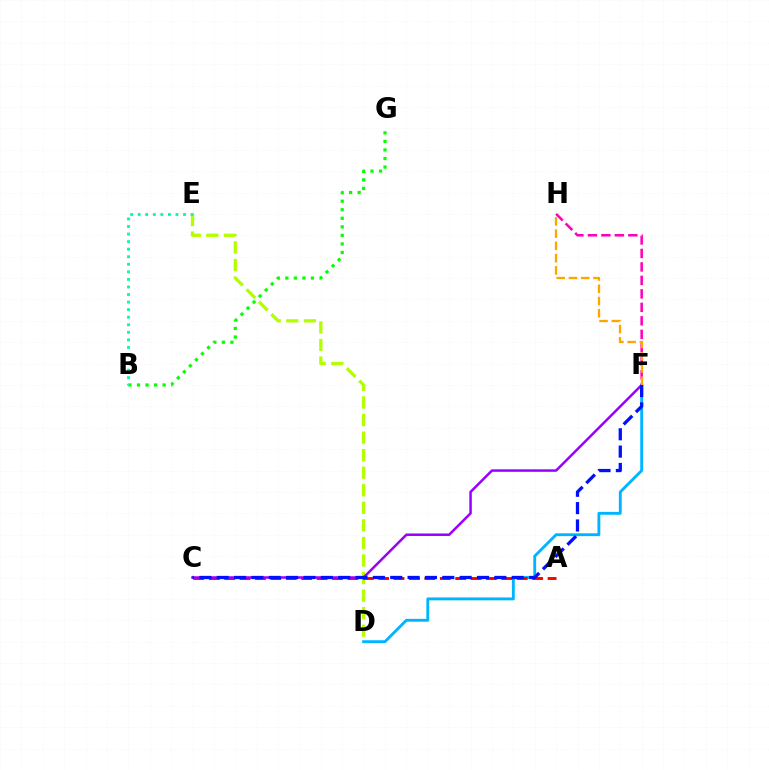{('F', 'H'): [{'color': '#ff00bd', 'line_style': 'dashed', 'thickness': 1.83}, {'color': '#ffa500', 'line_style': 'dashed', 'thickness': 1.67}], ('D', 'E'): [{'color': '#b3ff00', 'line_style': 'dashed', 'thickness': 2.38}], ('B', 'G'): [{'color': '#08ff00', 'line_style': 'dotted', 'thickness': 2.32}], ('D', 'F'): [{'color': '#00b5ff', 'line_style': 'solid', 'thickness': 2.07}], ('A', 'C'): [{'color': '#ff0000', 'line_style': 'dashed', 'thickness': 2.09}], ('C', 'F'): [{'color': '#9b00ff', 'line_style': 'solid', 'thickness': 1.81}, {'color': '#0010ff', 'line_style': 'dashed', 'thickness': 2.36}], ('B', 'E'): [{'color': '#00ff9d', 'line_style': 'dotted', 'thickness': 2.05}]}